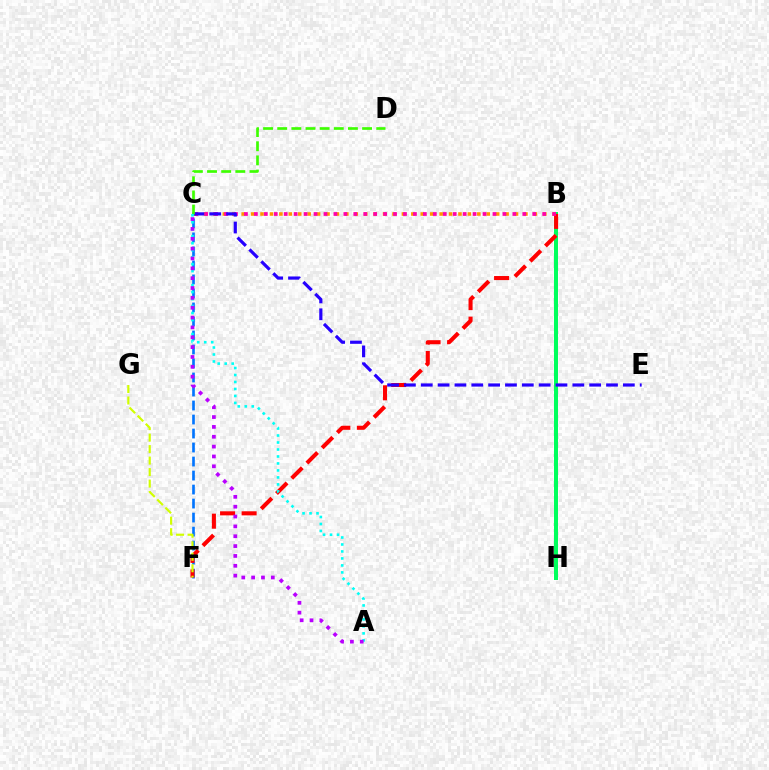{('B', 'H'): [{'color': '#00ff5c', 'line_style': 'solid', 'thickness': 2.88}], ('C', 'F'): [{'color': '#0074ff', 'line_style': 'dashed', 'thickness': 1.9}], ('B', 'C'): [{'color': '#ff9400', 'line_style': 'dotted', 'thickness': 2.56}, {'color': '#ff00ac', 'line_style': 'dotted', 'thickness': 2.7}], ('B', 'F'): [{'color': '#ff0000', 'line_style': 'dashed', 'thickness': 2.92}], ('C', 'E'): [{'color': '#2500ff', 'line_style': 'dashed', 'thickness': 2.29}], ('C', 'D'): [{'color': '#3dff00', 'line_style': 'dashed', 'thickness': 1.92}], ('A', 'C'): [{'color': '#00fff6', 'line_style': 'dotted', 'thickness': 1.9}, {'color': '#b900ff', 'line_style': 'dotted', 'thickness': 2.68}], ('F', 'G'): [{'color': '#d1ff00', 'line_style': 'dashed', 'thickness': 1.56}]}